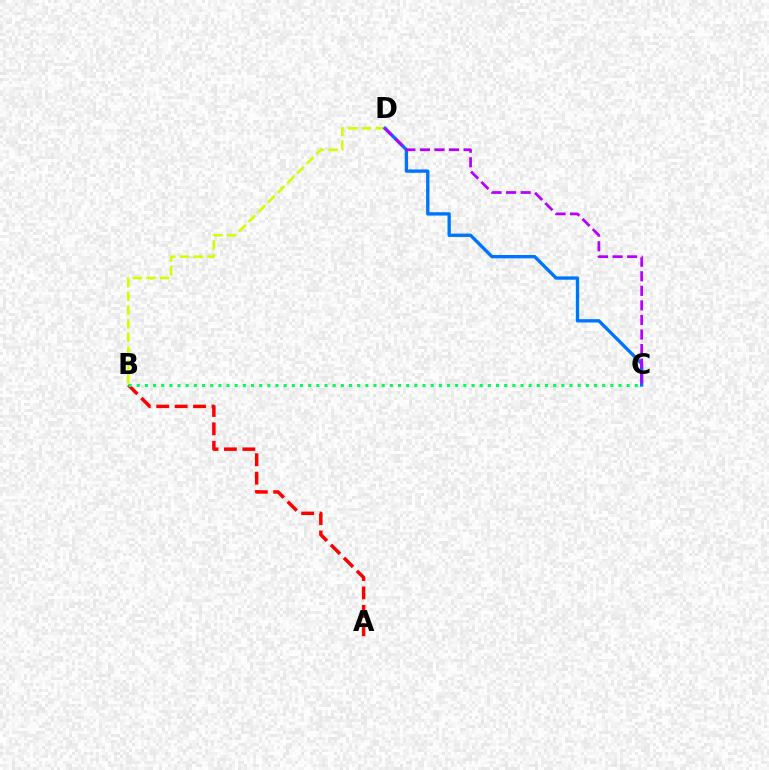{('A', 'B'): [{'color': '#ff0000', 'line_style': 'dashed', 'thickness': 2.5}], ('B', 'C'): [{'color': '#00ff5c', 'line_style': 'dotted', 'thickness': 2.22}], ('B', 'D'): [{'color': '#d1ff00', 'line_style': 'dashed', 'thickness': 1.86}], ('C', 'D'): [{'color': '#0074ff', 'line_style': 'solid', 'thickness': 2.4}, {'color': '#b900ff', 'line_style': 'dashed', 'thickness': 1.98}]}